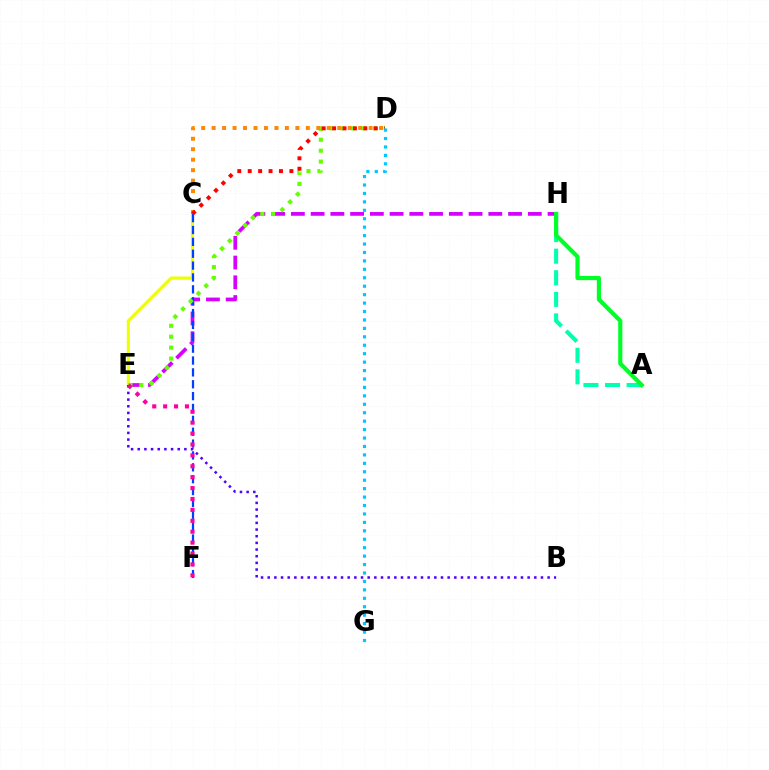{('E', 'H'): [{'color': '#d600ff', 'line_style': 'dashed', 'thickness': 2.68}], ('C', 'E'): [{'color': '#eeff00', 'line_style': 'solid', 'thickness': 2.26}], ('C', 'F'): [{'color': '#003fff', 'line_style': 'dashed', 'thickness': 1.61}], ('D', 'E'): [{'color': '#66ff00', 'line_style': 'dotted', 'thickness': 2.97}], ('A', 'H'): [{'color': '#00ffaf', 'line_style': 'dashed', 'thickness': 2.93}, {'color': '#00ff27', 'line_style': 'solid', 'thickness': 2.99}], ('B', 'E'): [{'color': '#4f00ff', 'line_style': 'dotted', 'thickness': 1.81}], ('C', 'D'): [{'color': '#ff8800', 'line_style': 'dotted', 'thickness': 2.84}, {'color': '#ff0000', 'line_style': 'dotted', 'thickness': 2.83}], ('E', 'F'): [{'color': '#ff00a0', 'line_style': 'dotted', 'thickness': 2.96}], ('D', 'G'): [{'color': '#00c7ff', 'line_style': 'dotted', 'thickness': 2.29}]}